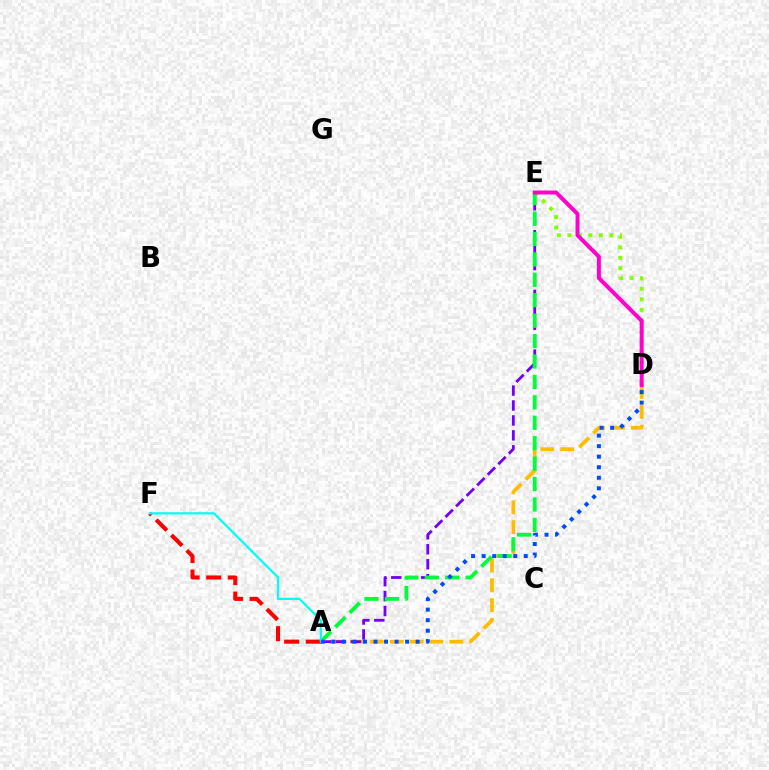{('A', 'D'): [{'color': '#ffbd00', 'line_style': 'dashed', 'thickness': 2.7}, {'color': '#004bff', 'line_style': 'dotted', 'thickness': 2.86}], ('D', 'E'): [{'color': '#84ff00', 'line_style': 'dotted', 'thickness': 2.85}, {'color': '#ff00cf', 'line_style': 'solid', 'thickness': 2.86}], ('A', 'E'): [{'color': '#7200ff', 'line_style': 'dashed', 'thickness': 2.03}, {'color': '#00ff39', 'line_style': 'dashed', 'thickness': 2.77}], ('A', 'F'): [{'color': '#ff0000', 'line_style': 'dashed', 'thickness': 2.94}, {'color': '#00fff6', 'line_style': 'solid', 'thickness': 1.61}]}